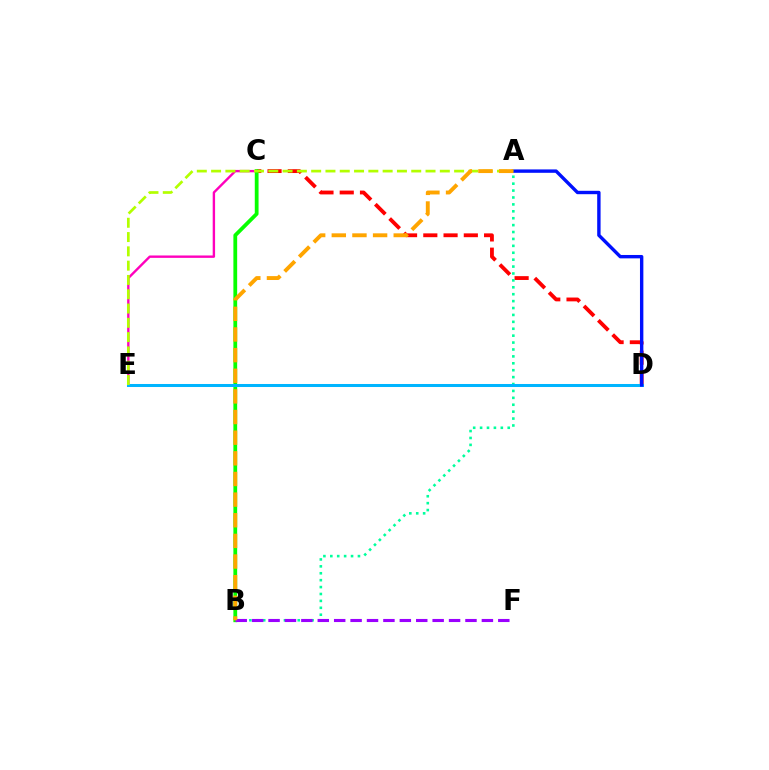{('C', 'D'): [{'color': '#ff0000', 'line_style': 'dashed', 'thickness': 2.75}], ('C', 'E'): [{'color': '#ff00bd', 'line_style': 'solid', 'thickness': 1.72}], ('A', 'B'): [{'color': '#00ff9d', 'line_style': 'dotted', 'thickness': 1.88}, {'color': '#ffa500', 'line_style': 'dashed', 'thickness': 2.8}], ('B', 'C'): [{'color': '#08ff00', 'line_style': 'solid', 'thickness': 2.72}], ('D', 'E'): [{'color': '#00b5ff', 'line_style': 'solid', 'thickness': 2.18}], ('B', 'F'): [{'color': '#9b00ff', 'line_style': 'dashed', 'thickness': 2.23}], ('A', 'D'): [{'color': '#0010ff', 'line_style': 'solid', 'thickness': 2.44}], ('A', 'E'): [{'color': '#b3ff00', 'line_style': 'dashed', 'thickness': 1.94}]}